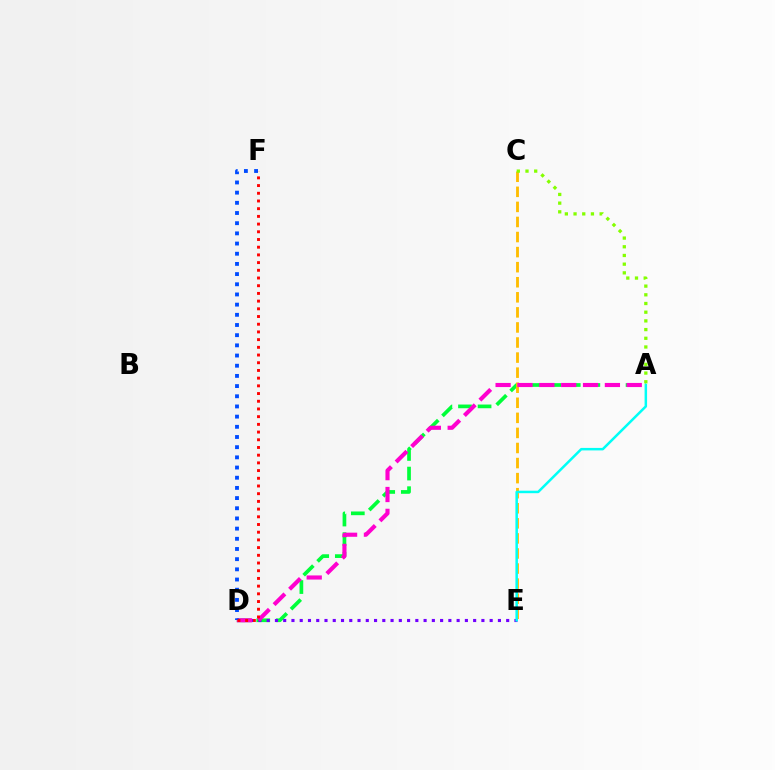{('A', 'D'): [{'color': '#00ff39', 'line_style': 'dashed', 'thickness': 2.66}, {'color': '#ff00cf', 'line_style': 'dashed', 'thickness': 2.97}], ('C', 'E'): [{'color': '#ffbd00', 'line_style': 'dashed', 'thickness': 2.05}], ('D', 'E'): [{'color': '#7200ff', 'line_style': 'dotted', 'thickness': 2.24}], ('A', 'C'): [{'color': '#84ff00', 'line_style': 'dotted', 'thickness': 2.36}], ('A', 'E'): [{'color': '#00fff6', 'line_style': 'solid', 'thickness': 1.8}], ('D', 'F'): [{'color': '#004bff', 'line_style': 'dotted', 'thickness': 2.77}, {'color': '#ff0000', 'line_style': 'dotted', 'thickness': 2.09}]}